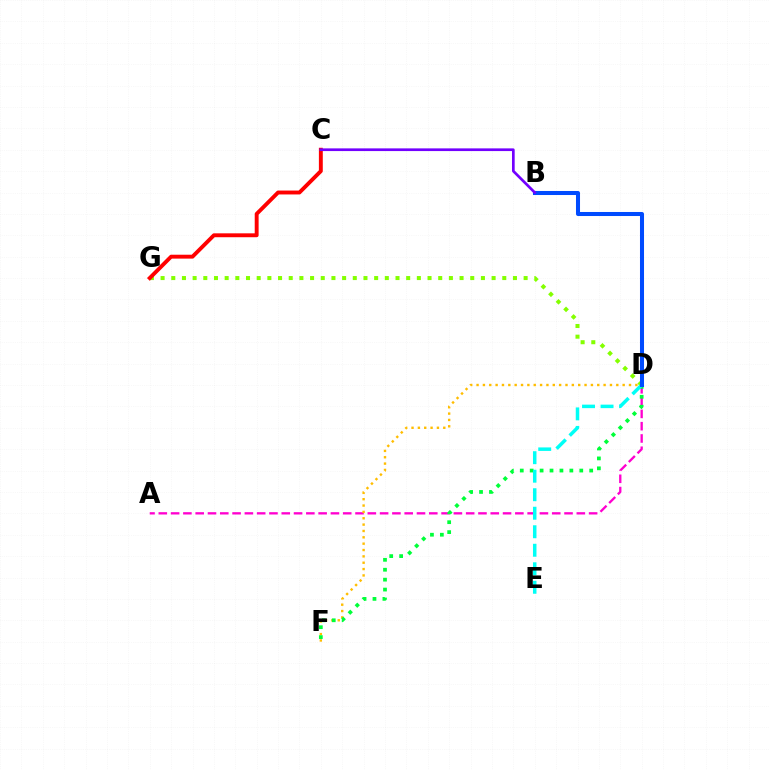{('A', 'D'): [{'color': '#ff00cf', 'line_style': 'dashed', 'thickness': 1.67}], ('D', 'F'): [{'color': '#ffbd00', 'line_style': 'dotted', 'thickness': 1.73}, {'color': '#00ff39', 'line_style': 'dotted', 'thickness': 2.69}], ('D', 'G'): [{'color': '#84ff00', 'line_style': 'dotted', 'thickness': 2.9}], ('D', 'E'): [{'color': '#00fff6', 'line_style': 'dashed', 'thickness': 2.52}], ('C', 'G'): [{'color': '#ff0000', 'line_style': 'solid', 'thickness': 2.81}], ('B', 'D'): [{'color': '#004bff', 'line_style': 'solid', 'thickness': 2.91}], ('B', 'C'): [{'color': '#7200ff', 'line_style': 'solid', 'thickness': 1.94}]}